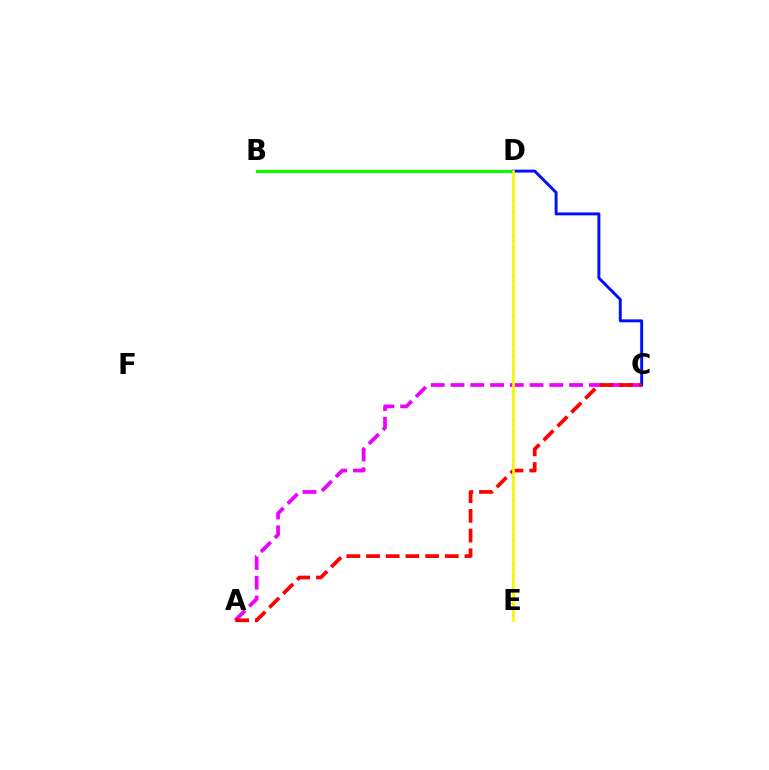{('D', 'E'): [{'color': '#00fff6', 'line_style': 'dotted', 'thickness': 1.56}, {'color': '#fcf500', 'line_style': 'solid', 'thickness': 1.94}], ('B', 'D'): [{'color': '#08ff00', 'line_style': 'solid', 'thickness': 2.24}], ('A', 'C'): [{'color': '#ee00ff', 'line_style': 'dashed', 'thickness': 2.68}, {'color': '#ff0000', 'line_style': 'dashed', 'thickness': 2.67}], ('C', 'D'): [{'color': '#0010ff', 'line_style': 'solid', 'thickness': 2.11}]}